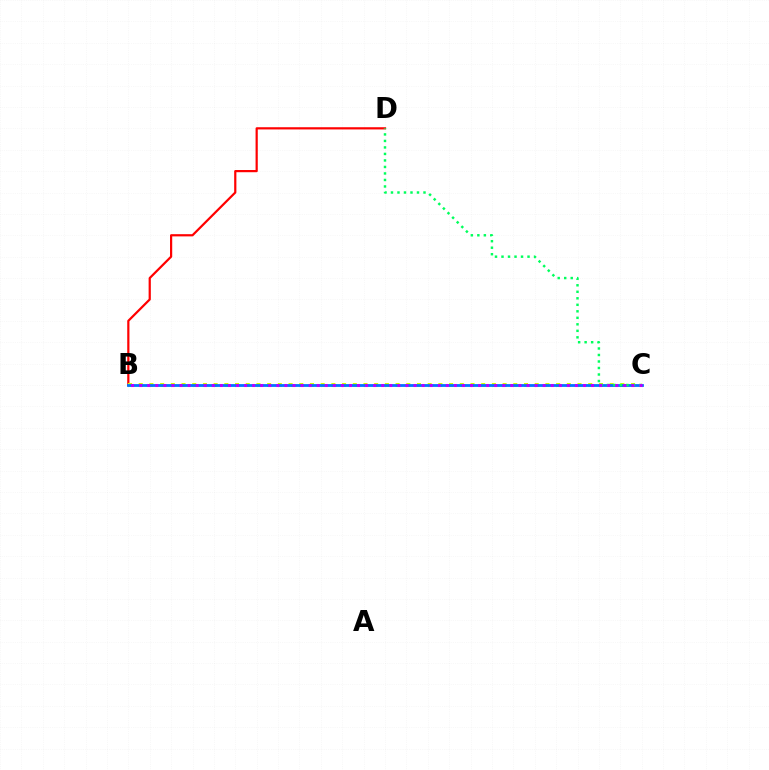{('B', 'D'): [{'color': '#ff0000', 'line_style': 'solid', 'thickness': 1.59}], ('B', 'C'): [{'color': '#d1ff00', 'line_style': 'dotted', 'thickness': 2.91}, {'color': '#0074ff', 'line_style': 'solid', 'thickness': 2.01}, {'color': '#b900ff', 'line_style': 'dotted', 'thickness': 2.19}], ('C', 'D'): [{'color': '#00ff5c', 'line_style': 'dotted', 'thickness': 1.77}]}